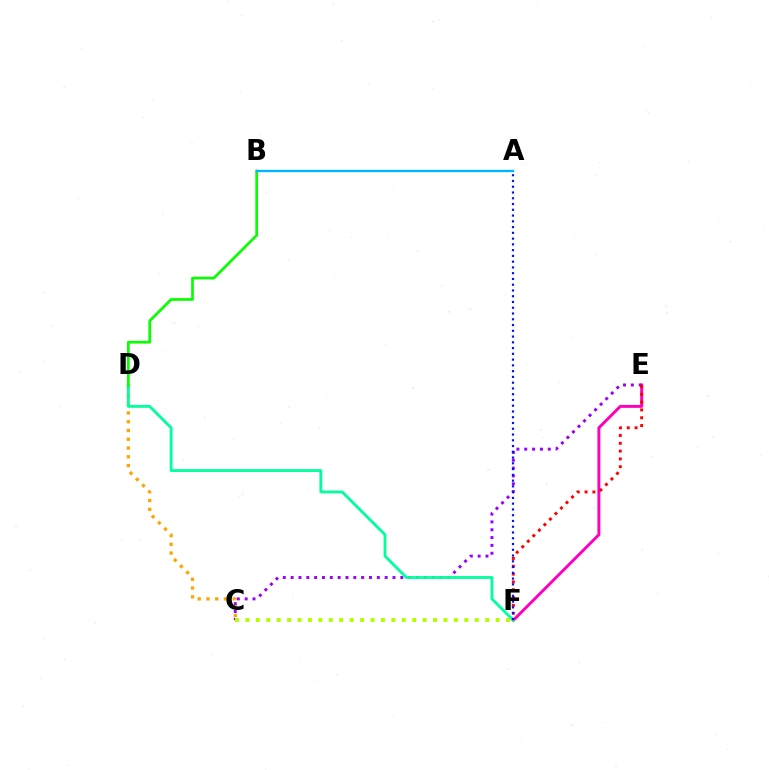{('C', 'D'): [{'color': '#ffa500', 'line_style': 'dotted', 'thickness': 2.38}], ('E', 'F'): [{'color': '#ff00bd', 'line_style': 'solid', 'thickness': 2.12}, {'color': '#ff0000', 'line_style': 'dotted', 'thickness': 2.12}], ('C', 'E'): [{'color': '#9b00ff', 'line_style': 'dotted', 'thickness': 2.13}], ('D', 'F'): [{'color': '#00ff9d', 'line_style': 'solid', 'thickness': 2.04}], ('B', 'D'): [{'color': '#08ff00', 'line_style': 'solid', 'thickness': 1.95}], ('A', 'F'): [{'color': '#0010ff', 'line_style': 'dotted', 'thickness': 1.57}], ('A', 'B'): [{'color': '#00b5ff', 'line_style': 'solid', 'thickness': 1.69}], ('C', 'F'): [{'color': '#b3ff00', 'line_style': 'dotted', 'thickness': 2.83}]}